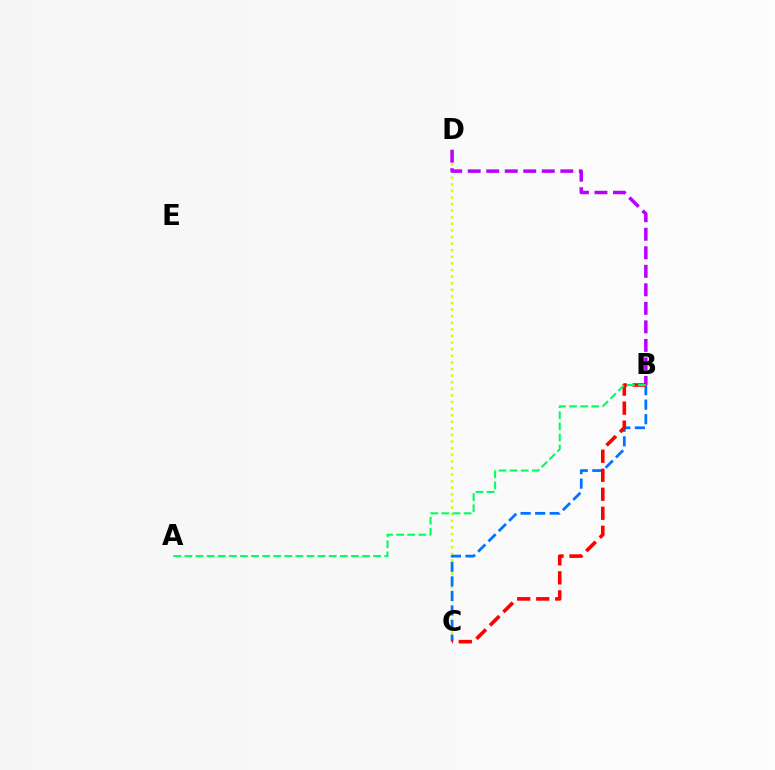{('C', 'D'): [{'color': '#d1ff00', 'line_style': 'dotted', 'thickness': 1.79}], ('B', 'C'): [{'color': '#0074ff', 'line_style': 'dashed', 'thickness': 1.98}, {'color': '#ff0000', 'line_style': 'dashed', 'thickness': 2.58}], ('B', 'D'): [{'color': '#b900ff', 'line_style': 'dashed', 'thickness': 2.52}], ('A', 'B'): [{'color': '#00ff5c', 'line_style': 'dashed', 'thickness': 1.51}]}